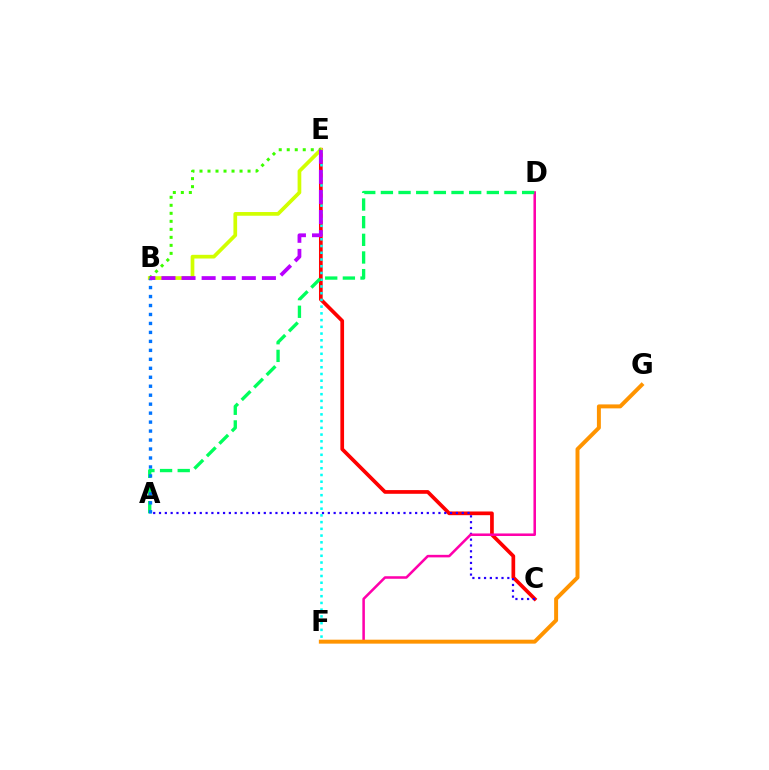{('C', 'E'): [{'color': '#ff0000', 'line_style': 'solid', 'thickness': 2.66}], ('E', 'F'): [{'color': '#00fff6', 'line_style': 'dotted', 'thickness': 1.83}], ('B', 'E'): [{'color': '#d1ff00', 'line_style': 'solid', 'thickness': 2.67}, {'color': '#3dff00', 'line_style': 'dotted', 'thickness': 2.18}, {'color': '#b900ff', 'line_style': 'dashed', 'thickness': 2.73}], ('A', 'C'): [{'color': '#2500ff', 'line_style': 'dotted', 'thickness': 1.58}], ('D', 'F'): [{'color': '#ff00ac', 'line_style': 'solid', 'thickness': 1.83}], ('A', 'D'): [{'color': '#00ff5c', 'line_style': 'dashed', 'thickness': 2.4}], ('A', 'B'): [{'color': '#0074ff', 'line_style': 'dotted', 'thickness': 2.44}], ('F', 'G'): [{'color': '#ff9400', 'line_style': 'solid', 'thickness': 2.85}]}